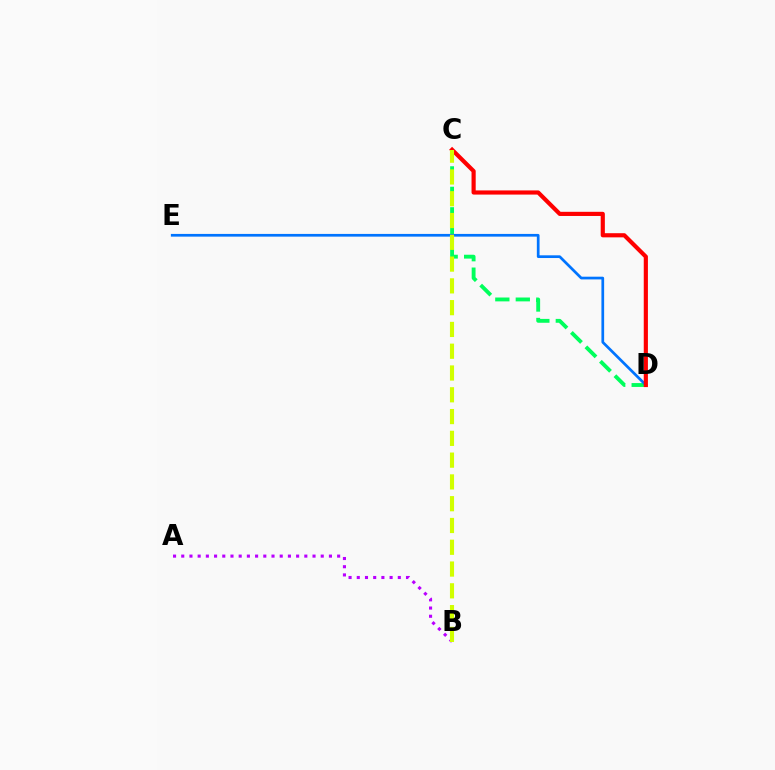{('A', 'B'): [{'color': '#b900ff', 'line_style': 'dotted', 'thickness': 2.23}], ('C', 'D'): [{'color': '#00ff5c', 'line_style': 'dashed', 'thickness': 2.78}, {'color': '#ff0000', 'line_style': 'solid', 'thickness': 2.99}], ('D', 'E'): [{'color': '#0074ff', 'line_style': 'solid', 'thickness': 1.95}], ('B', 'C'): [{'color': '#d1ff00', 'line_style': 'dashed', 'thickness': 2.96}]}